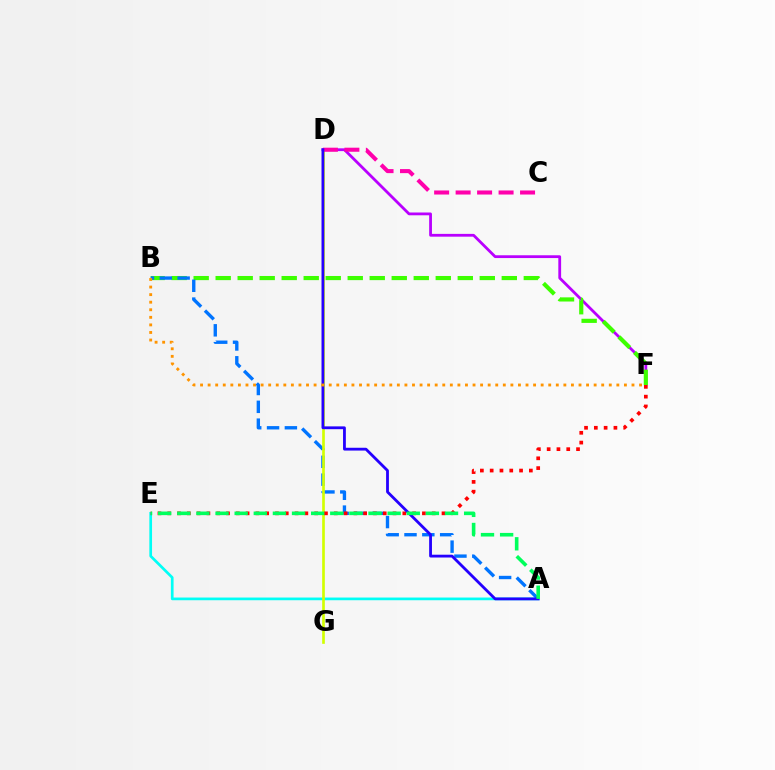{('A', 'E'): [{'color': '#00fff6', 'line_style': 'solid', 'thickness': 1.94}, {'color': '#00ff5c', 'line_style': 'dashed', 'thickness': 2.6}], ('D', 'F'): [{'color': '#b900ff', 'line_style': 'solid', 'thickness': 2.01}], ('B', 'F'): [{'color': '#3dff00', 'line_style': 'dashed', 'thickness': 2.99}, {'color': '#ff9400', 'line_style': 'dotted', 'thickness': 2.06}], ('A', 'B'): [{'color': '#0074ff', 'line_style': 'dashed', 'thickness': 2.42}], ('D', 'G'): [{'color': '#d1ff00', 'line_style': 'solid', 'thickness': 1.92}], ('C', 'D'): [{'color': '#ff00ac', 'line_style': 'dashed', 'thickness': 2.92}], ('E', 'F'): [{'color': '#ff0000', 'line_style': 'dotted', 'thickness': 2.66}], ('A', 'D'): [{'color': '#2500ff', 'line_style': 'solid', 'thickness': 2.02}]}